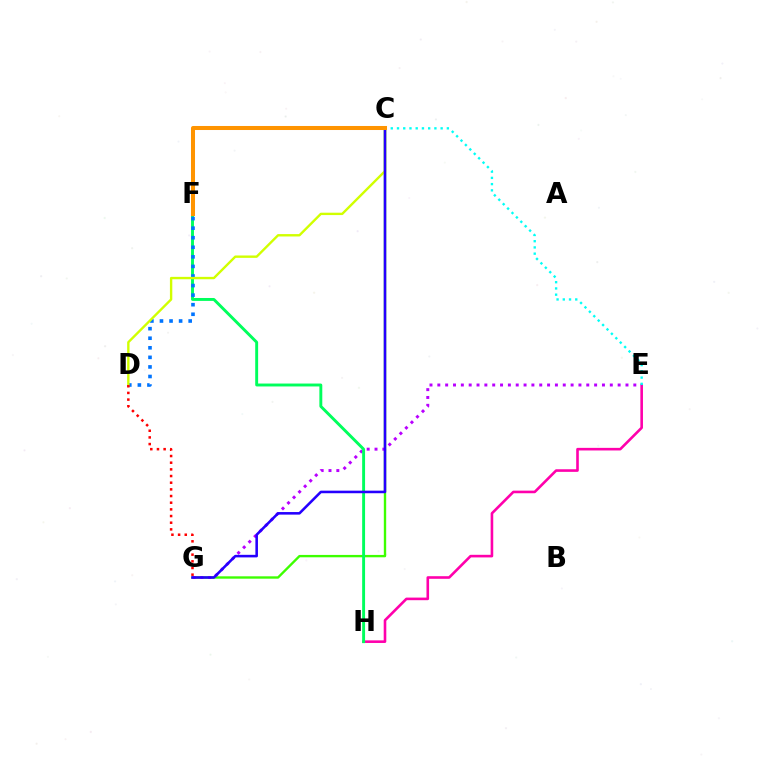{('C', 'G'): [{'color': '#3dff00', 'line_style': 'solid', 'thickness': 1.71}, {'color': '#2500ff', 'line_style': 'solid', 'thickness': 1.85}], ('E', 'H'): [{'color': '#ff00ac', 'line_style': 'solid', 'thickness': 1.88}], ('E', 'G'): [{'color': '#b900ff', 'line_style': 'dotted', 'thickness': 2.13}], ('F', 'H'): [{'color': '#00ff5c', 'line_style': 'solid', 'thickness': 2.1}], ('D', 'F'): [{'color': '#0074ff', 'line_style': 'dotted', 'thickness': 2.6}], ('C', 'D'): [{'color': '#d1ff00', 'line_style': 'solid', 'thickness': 1.71}], ('C', 'E'): [{'color': '#00fff6', 'line_style': 'dotted', 'thickness': 1.69}], ('C', 'F'): [{'color': '#ff9400', 'line_style': 'solid', 'thickness': 2.9}], ('D', 'G'): [{'color': '#ff0000', 'line_style': 'dotted', 'thickness': 1.81}]}